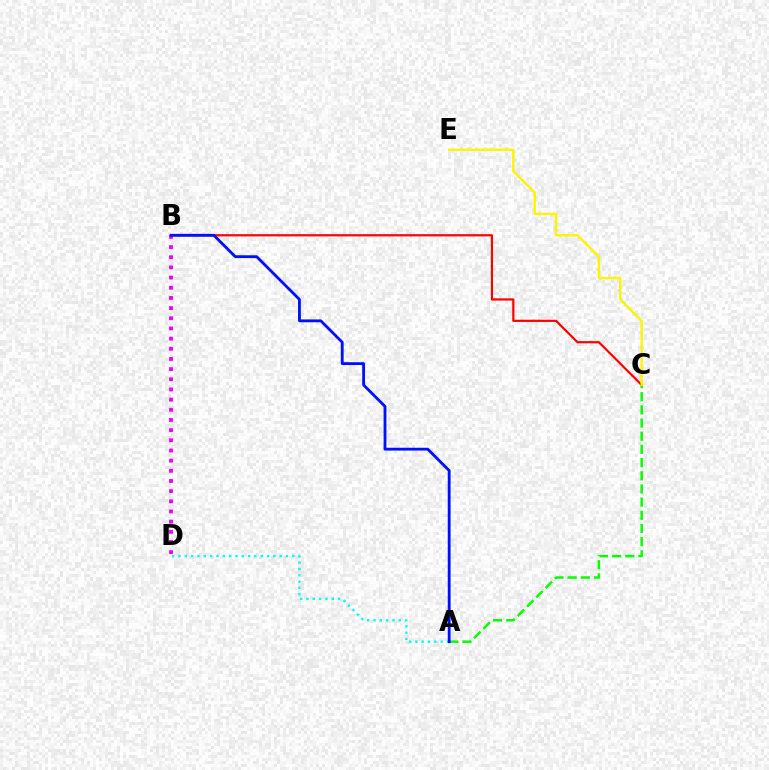{('A', 'C'): [{'color': '#08ff00', 'line_style': 'dashed', 'thickness': 1.79}], ('B', 'C'): [{'color': '#ff0000', 'line_style': 'solid', 'thickness': 1.57}], ('A', 'D'): [{'color': '#00fff6', 'line_style': 'dotted', 'thickness': 1.72}], ('B', 'D'): [{'color': '#ee00ff', 'line_style': 'dotted', 'thickness': 2.76}], ('A', 'B'): [{'color': '#0010ff', 'line_style': 'solid', 'thickness': 2.04}], ('C', 'E'): [{'color': '#fcf500', 'line_style': 'solid', 'thickness': 1.72}]}